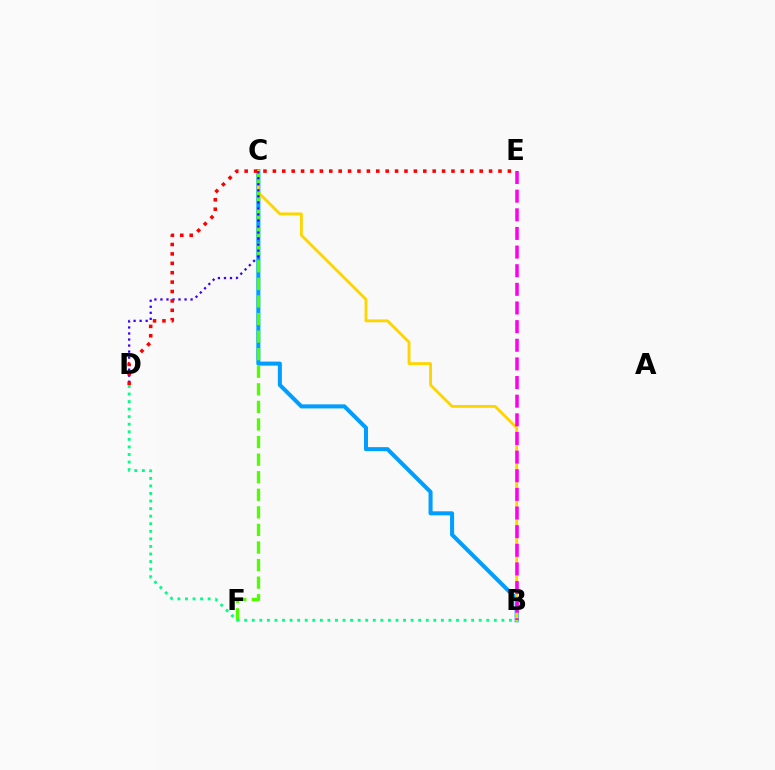{('B', 'C'): [{'color': '#009eff', 'line_style': 'solid', 'thickness': 2.92}, {'color': '#ffd500', 'line_style': 'solid', 'thickness': 2.06}], ('B', 'E'): [{'color': '#ff00ed', 'line_style': 'dashed', 'thickness': 2.53}], ('C', 'F'): [{'color': '#4fff00', 'line_style': 'dashed', 'thickness': 2.39}], ('C', 'D'): [{'color': '#3700ff', 'line_style': 'dotted', 'thickness': 1.64}], ('D', 'E'): [{'color': '#ff0000', 'line_style': 'dotted', 'thickness': 2.55}], ('B', 'D'): [{'color': '#00ff86', 'line_style': 'dotted', 'thickness': 2.06}]}